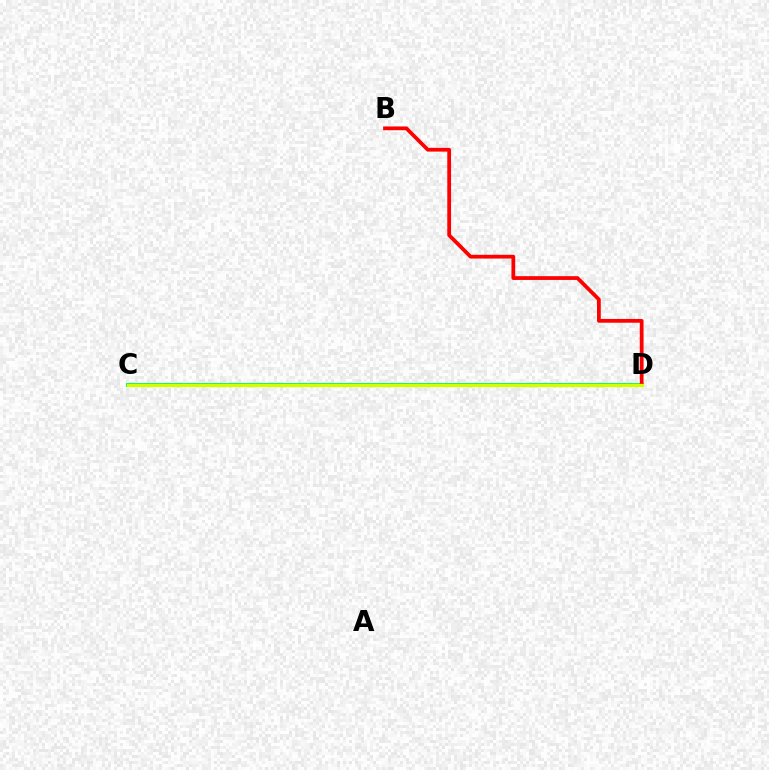{('C', 'D'): [{'color': '#0074ff', 'line_style': 'solid', 'thickness': 2.7}, {'color': '#00ff5c', 'line_style': 'solid', 'thickness': 2.81}, {'color': '#b900ff', 'line_style': 'dotted', 'thickness': 1.86}, {'color': '#d1ff00', 'line_style': 'solid', 'thickness': 2.38}], ('B', 'D'): [{'color': '#ff0000', 'line_style': 'solid', 'thickness': 2.71}]}